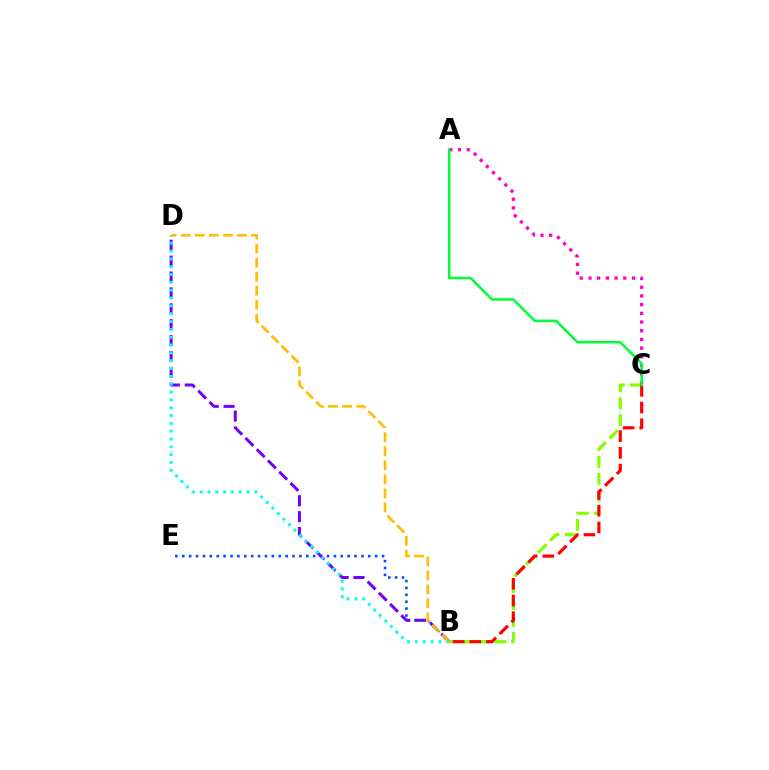{('B', 'C'): [{'color': '#84ff00', 'line_style': 'dashed', 'thickness': 2.29}, {'color': '#ff0000', 'line_style': 'dashed', 'thickness': 2.27}], ('B', 'E'): [{'color': '#004bff', 'line_style': 'dotted', 'thickness': 1.87}], ('A', 'C'): [{'color': '#ff00cf', 'line_style': 'dotted', 'thickness': 2.36}, {'color': '#00ff39', 'line_style': 'solid', 'thickness': 1.82}], ('B', 'D'): [{'color': '#7200ff', 'line_style': 'dashed', 'thickness': 2.16}, {'color': '#00fff6', 'line_style': 'dotted', 'thickness': 2.13}, {'color': '#ffbd00', 'line_style': 'dashed', 'thickness': 1.91}]}